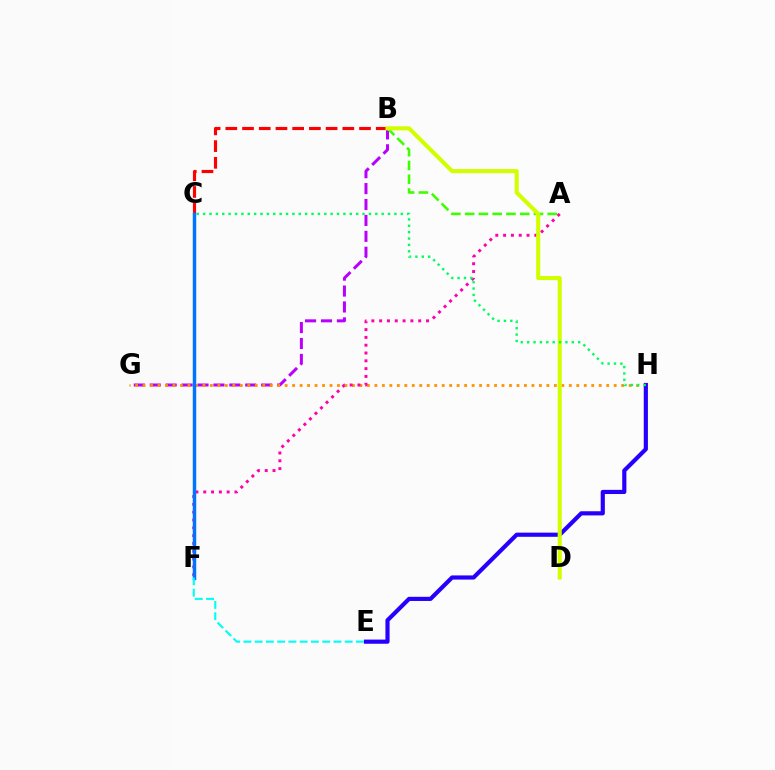{('B', 'G'): [{'color': '#b900ff', 'line_style': 'dashed', 'thickness': 2.16}], ('G', 'H'): [{'color': '#ff9400', 'line_style': 'dotted', 'thickness': 2.03}], ('B', 'C'): [{'color': '#ff0000', 'line_style': 'dashed', 'thickness': 2.27}], ('A', 'F'): [{'color': '#ff00ac', 'line_style': 'dotted', 'thickness': 2.12}], ('E', 'H'): [{'color': '#2500ff', 'line_style': 'solid', 'thickness': 2.99}], ('A', 'B'): [{'color': '#3dff00', 'line_style': 'dashed', 'thickness': 1.87}], ('C', 'F'): [{'color': '#0074ff', 'line_style': 'solid', 'thickness': 2.49}], ('B', 'D'): [{'color': '#d1ff00', 'line_style': 'solid', 'thickness': 2.94}], ('C', 'H'): [{'color': '#00ff5c', 'line_style': 'dotted', 'thickness': 1.73}], ('E', 'F'): [{'color': '#00fff6', 'line_style': 'dashed', 'thickness': 1.53}]}